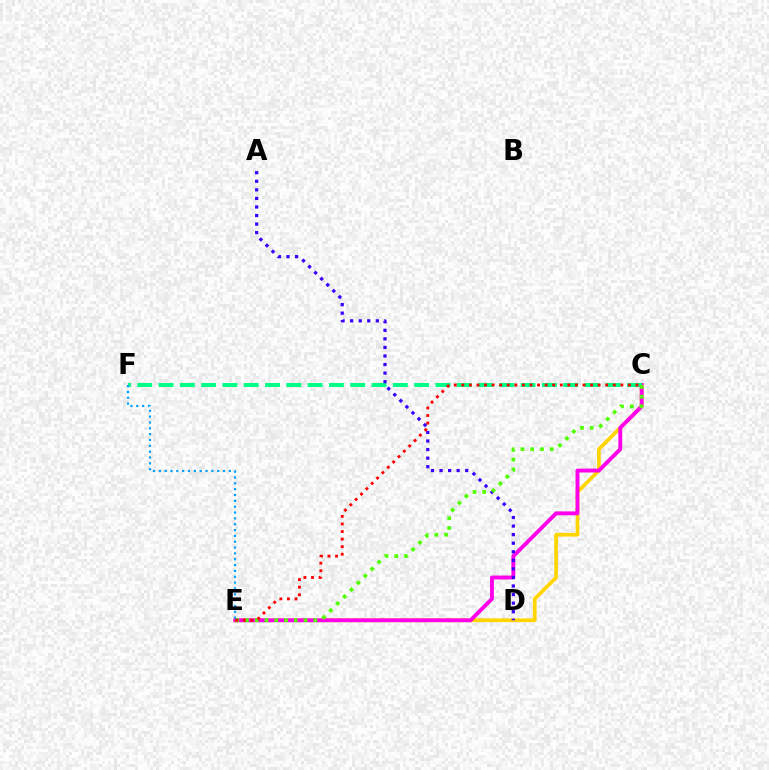{('C', 'E'): [{'color': '#ffd500', 'line_style': 'solid', 'thickness': 2.65}, {'color': '#ff00ed', 'line_style': 'solid', 'thickness': 2.79}, {'color': '#4fff00', 'line_style': 'dotted', 'thickness': 2.66}, {'color': '#ff0000', 'line_style': 'dotted', 'thickness': 2.06}], ('C', 'F'): [{'color': '#00ff86', 'line_style': 'dashed', 'thickness': 2.89}], ('A', 'D'): [{'color': '#3700ff', 'line_style': 'dotted', 'thickness': 2.33}], ('E', 'F'): [{'color': '#009eff', 'line_style': 'dotted', 'thickness': 1.59}]}